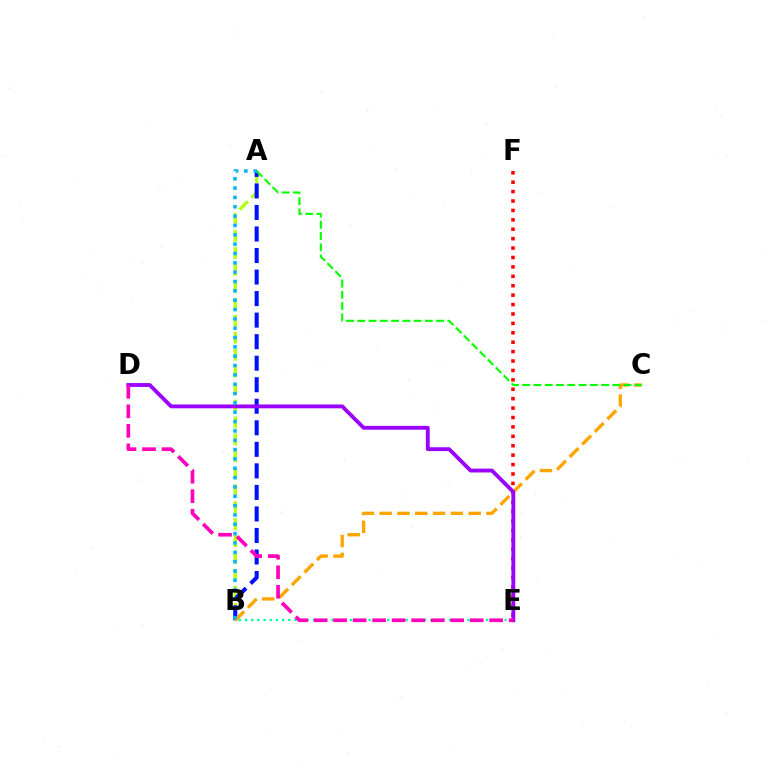{('E', 'F'): [{'color': '#ff0000', 'line_style': 'dotted', 'thickness': 2.56}], ('A', 'B'): [{'color': '#b3ff00', 'line_style': 'dashed', 'thickness': 2.3}, {'color': '#0010ff', 'line_style': 'dashed', 'thickness': 2.93}, {'color': '#00b5ff', 'line_style': 'dotted', 'thickness': 2.54}], ('B', 'E'): [{'color': '#00ff9d', 'line_style': 'dotted', 'thickness': 1.68}], ('B', 'C'): [{'color': '#ffa500', 'line_style': 'dashed', 'thickness': 2.42}], ('A', 'C'): [{'color': '#08ff00', 'line_style': 'dashed', 'thickness': 1.53}], ('D', 'E'): [{'color': '#9b00ff', 'line_style': 'solid', 'thickness': 2.76}, {'color': '#ff00bd', 'line_style': 'dashed', 'thickness': 2.65}]}